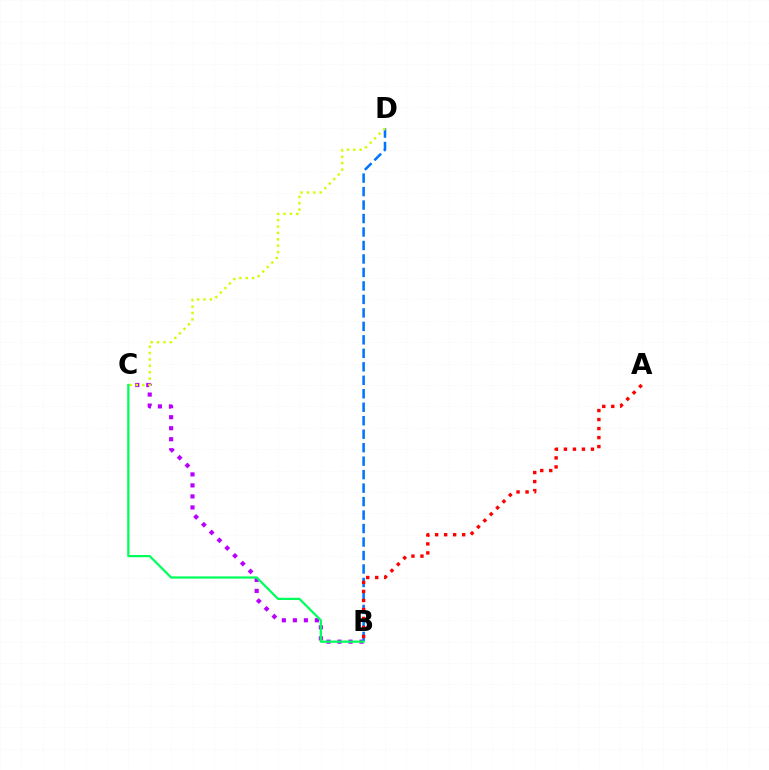{('B', 'C'): [{'color': '#b900ff', 'line_style': 'dotted', 'thickness': 2.99}, {'color': '#00ff5c', 'line_style': 'solid', 'thickness': 1.62}], ('B', 'D'): [{'color': '#0074ff', 'line_style': 'dashed', 'thickness': 1.83}], ('C', 'D'): [{'color': '#d1ff00', 'line_style': 'dotted', 'thickness': 1.74}], ('A', 'B'): [{'color': '#ff0000', 'line_style': 'dotted', 'thickness': 2.45}]}